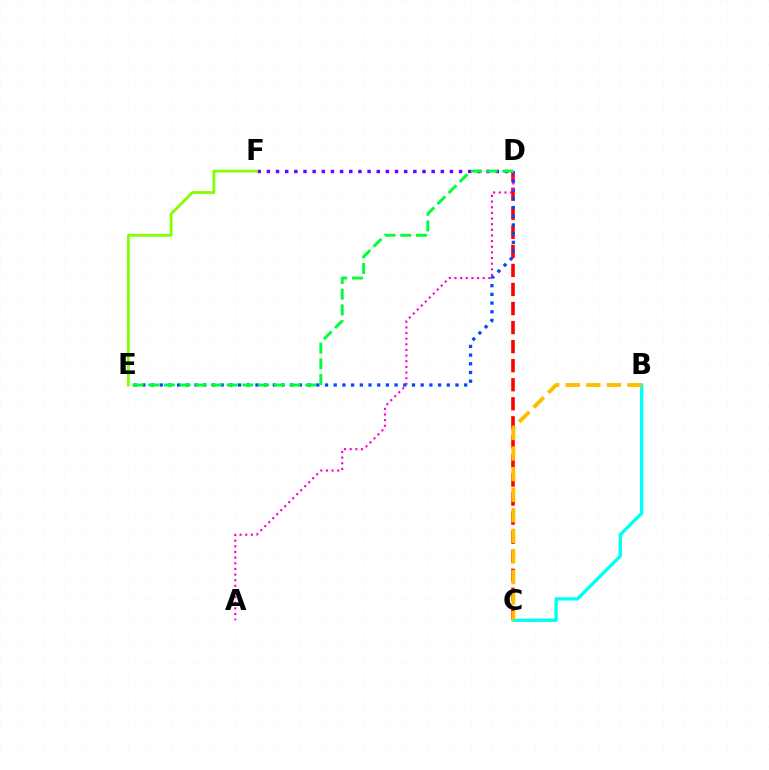{('C', 'D'): [{'color': '#ff0000', 'line_style': 'dashed', 'thickness': 2.59}], ('B', 'C'): [{'color': '#00fff6', 'line_style': 'solid', 'thickness': 2.41}, {'color': '#ffbd00', 'line_style': 'dashed', 'thickness': 2.8}], ('D', 'E'): [{'color': '#004bff', 'line_style': 'dotted', 'thickness': 2.36}, {'color': '#00ff39', 'line_style': 'dashed', 'thickness': 2.13}], ('D', 'F'): [{'color': '#7200ff', 'line_style': 'dotted', 'thickness': 2.49}], ('A', 'D'): [{'color': '#ff00cf', 'line_style': 'dotted', 'thickness': 1.53}], ('E', 'F'): [{'color': '#84ff00', 'line_style': 'solid', 'thickness': 2.05}]}